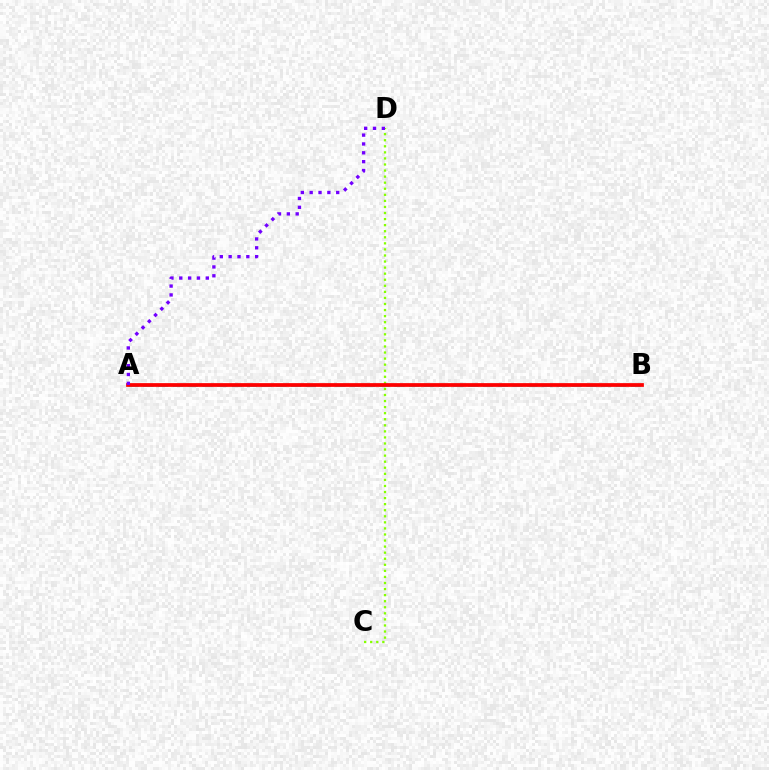{('C', 'D'): [{'color': '#84ff00', 'line_style': 'dotted', 'thickness': 1.65}], ('A', 'B'): [{'color': '#00fff6', 'line_style': 'dashed', 'thickness': 2.01}, {'color': '#ff0000', 'line_style': 'solid', 'thickness': 2.7}], ('A', 'D'): [{'color': '#7200ff', 'line_style': 'dotted', 'thickness': 2.4}]}